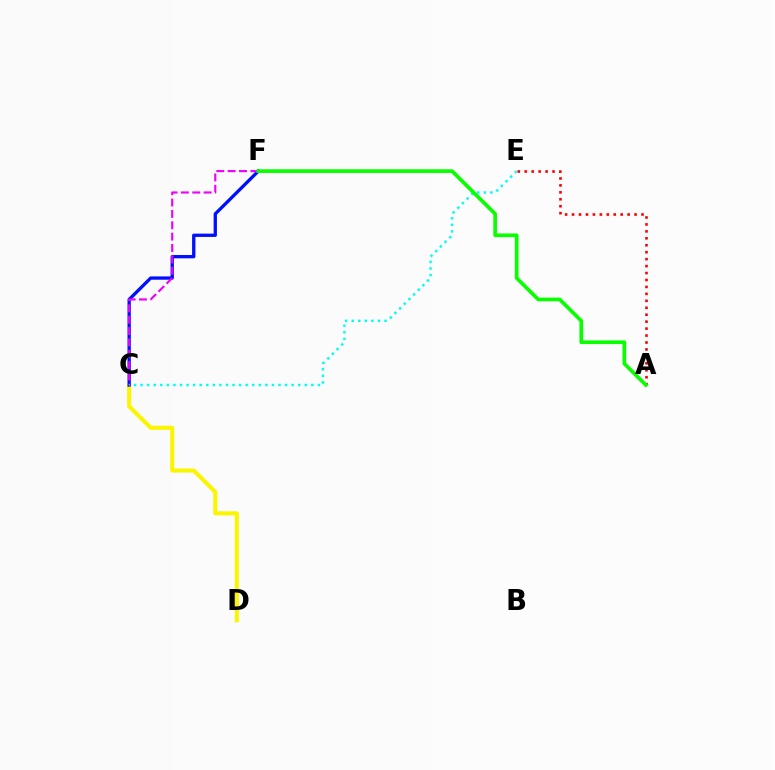{('C', 'D'): [{'color': '#fcf500', 'line_style': 'solid', 'thickness': 2.93}], ('C', 'F'): [{'color': '#0010ff', 'line_style': 'solid', 'thickness': 2.38}, {'color': '#ee00ff', 'line_style': 'dashed', 'thickness': 1.54}], ('C', 'E'): [{'color': '#00fff6', 'line_style': 'dotted', 'thickness': 1.78}], ('A', 'E'): [{'color': '#ff0000', 'line_style': 'dotted', 'thickness': 1.89}], ('A', 'F'): [{'color': '#08ff00', 'line_style': 'solid', 'thickness': 2.64}]}